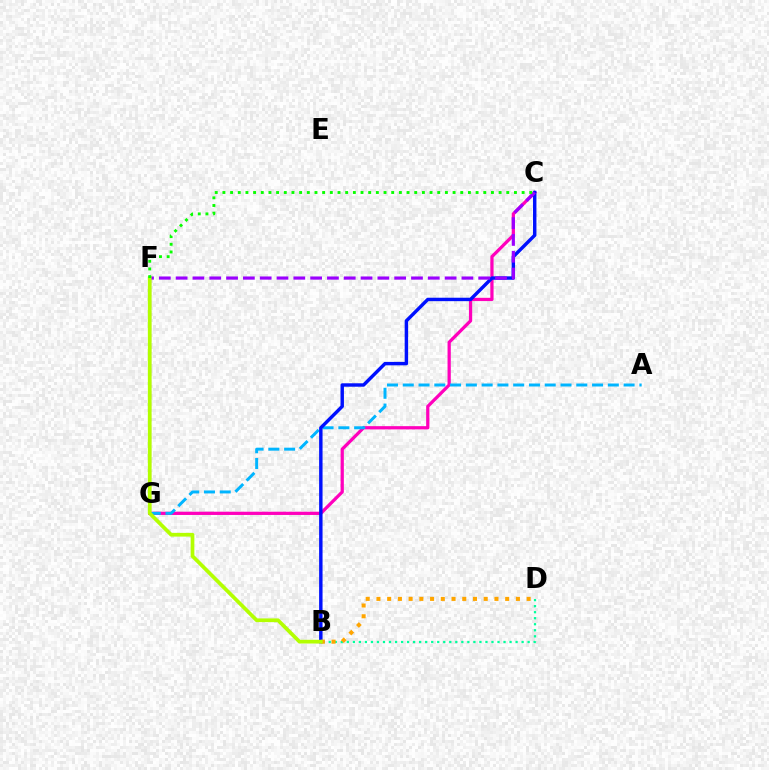{('C', 'G'): [{'color': '#ff00bd', 'line_style': 'solid', 'thickness': 2.34}], ('A', 'G'): [{'color': '#00b5ff', 'line_style': 'dashed', 'thickness': 2.14}], ('B', 'C'): [{'color': '#0010ff', 'line_style': 'solid', 'thickness': 2.46}], ('B', 'D'): [{'color': '#00ff9d', 'line_style': 'dotted', 'thickness': 1.64}, {'color': '#ffa500', 'line_style': 'dotted', 'thickness': 2.91}], ('F', 'G'): [{'color': '#ff0000', 'line_style': 'dashed', 'thickness': 1.55}], ('C', 'F'): [{'color': '#9b00ff', 'line_style': 'dashed', 'thickness': 2.28}, {'color': '#08ff00', 'line_style': 'dotted', 'thickness': 2.08}], ('B', 'F'): [{'color': '#b3ff00', 'line_style': 'solid', 'thickness': 2.68}]}